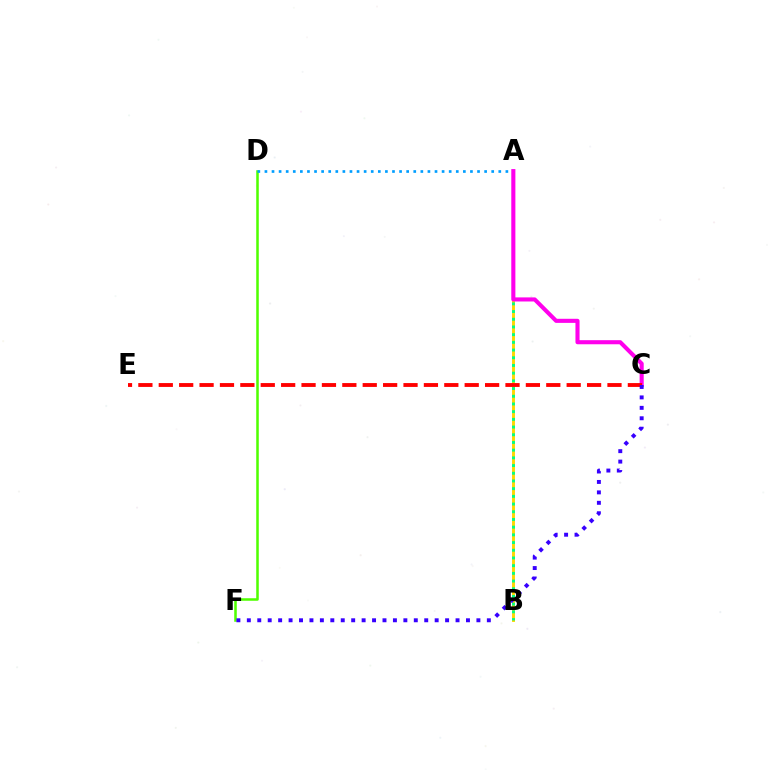{('A', 'B'): [{'color': '#ffd500', 'line_style': 'solid', 'thickness': 2.09}, {'color': '#00ff86', 'line_style': 'dotted', 'thickness': 2.09}], ('D', 'F'): [{'color': '#4fff00', 'line_style': 'solid', 'thickness': 1.83}], ('A', 'D'): [{'color': '#009eff', 'line_style': 'dotted', 'thickness': 1.93}], ('A', 'C'): [{'color': '#ff00ed', 'line_style': 'solid', 'thickness': 2.95}], ('C', 'E'): [{'color': '#ff0000', 'line_style': 'dashed', 'thickness': 2.77}], ('C', 'F'): [{'color': '#3700ff', 'line_style': 'dotted', 'thickness': 2.84}]}